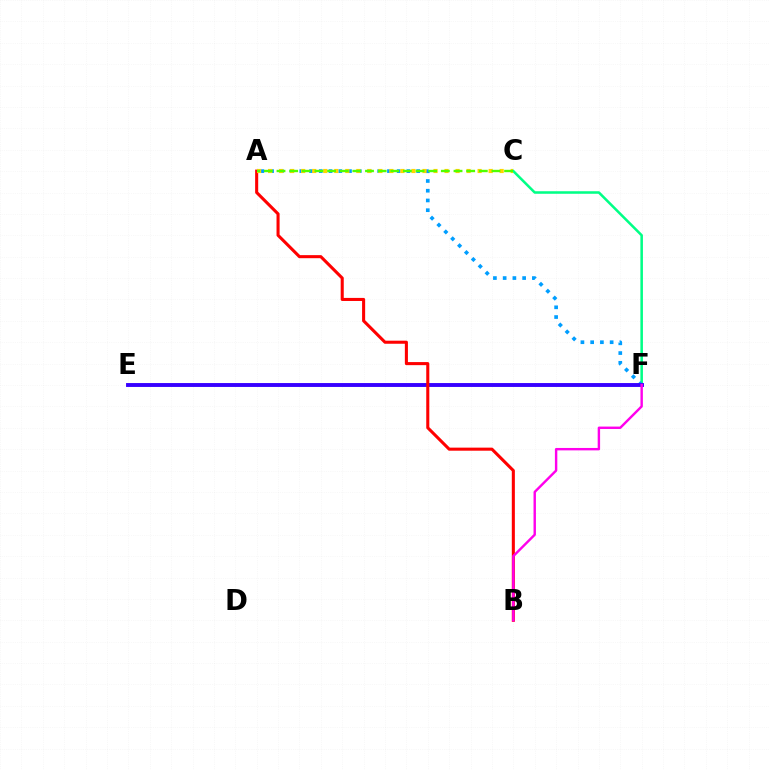{('C', 'F'): [{'color': '#00ff86', 'line_style': 'solid', 'thickness': 1.83}], ('A', 'F'): [{'color': '#009eff', 'line_style': 'dotted', 'thickness': 2.65}], ('E', 'F'): [{'color': '#3700ff', 'line_style': 'solid', 'thickness': 2.8}], ('A', 'B'): [{'color': '#ff0000', 'line_style': 'solid', 'thickness': 2.21}], ('A', 'C'): [{'color': '#ffd500', 'line_style': 'dotted', 'thickness': 3.0}, {'color': '#4fff00', 'line_style': 'dashed', 'thickness': 1.72}], ('B', 'F'): [{'color': '#ff00ed', 'line_style': 'solid', 'thickness': 1.74}]}